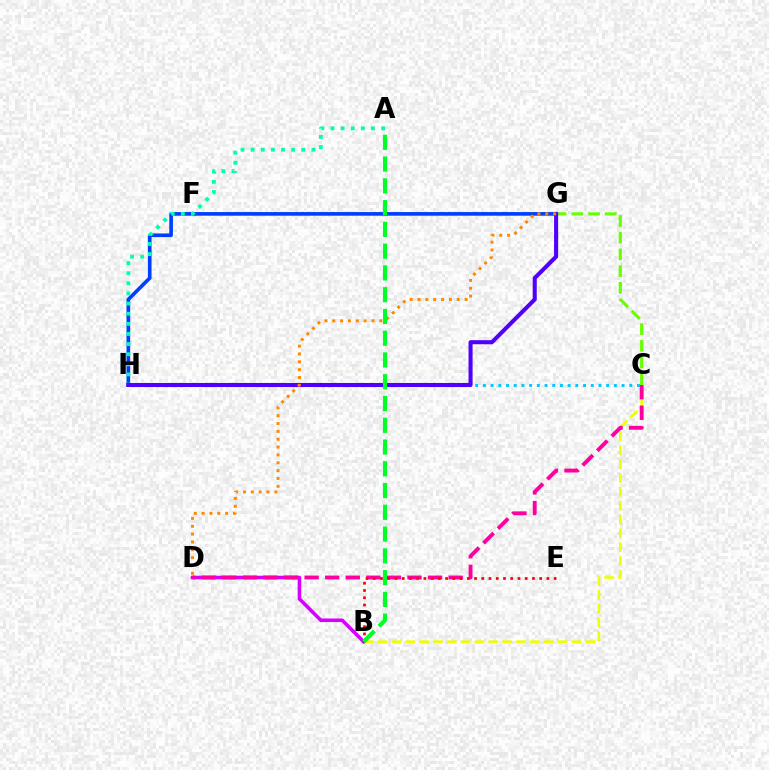{('C', 'G'): [{'color': '#66ff00', 'line_style': 'dashed', 'thickness': 2.27}], ('G', 'H'): [{'color': '#003fff', 'line_style': 'solid', 'thickness': 2.62}, {'color': '#4f00ff', 'line_style': 'solid', 'thickness': 2.93}], ('A', 'H'): [{'color': '#00ffaf', 'line_style': 'dotted', 'thickness': 2.75}], ('B', 'C'): [{'color': '#eeff00', 'line_style': 'dashed', 'thickness': 1.88}], ('B', 'D'): [{'color': '#d600ff', 'line_style': 'solid', 'thickness': 2.57}], ('C', 'D'): [{'color': '#ff00a0', 'line_style': 'dashed', 'thickness': 2.8}], ('B', 'E'): [{'color': '#ff0000', 'line_style': 'dotted', 'thickness': 1.97}], ('C', 'H'): [{'color': '#00c7ff', 'line_style': 'dotted', 'thickness': 2.09}], ('D', 'G'): [{'color': '#ff8800', 'line_style': 'dotted', 'thickness': 2.13}], ('A', 'B'): [{'color': '#00ff27', 'line_style': 'dashed', 'thickness': 2.96}]}